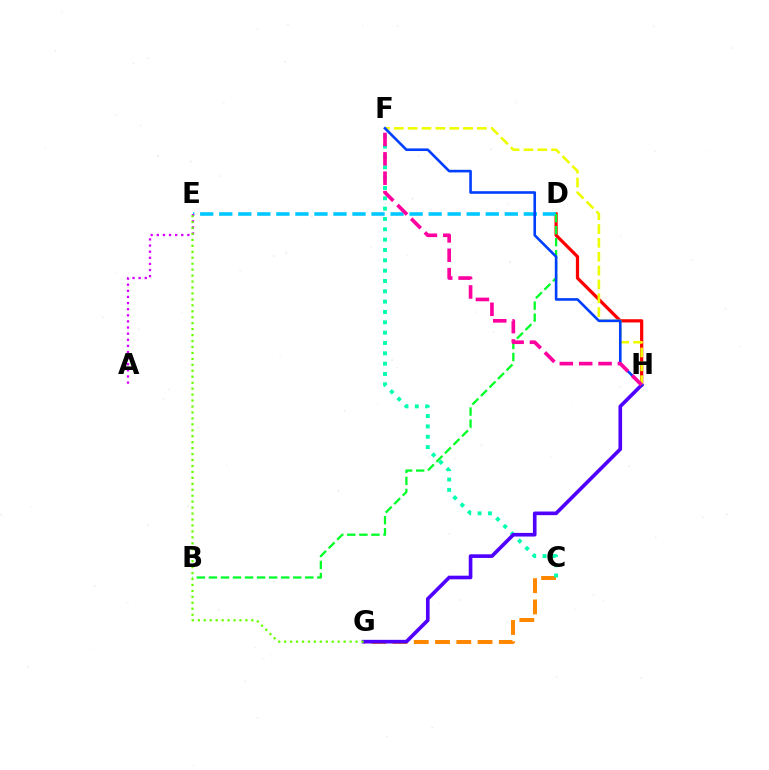{('D', 'H'): [{'color': '#ff0000', 'line_style': 'solid', 'thickness': 2.33}], ('C', 'G'): [{'color': '#ff8800', 'line_style': 'dashed', 'thickness': 2.89}], ('D', 'E'): [{'color': '#00c7ff', 'line_style': 'dashed', 'thickness': 2.59}], ('C', 'F'): [{'color': '#00ffaf', 'line_style': 'dotted', 'thickness': 2.81}], ('B', 'D'): [{'color': '#00ff27', 'line_style': 'dashed', 'thickness': 1.64}], ('G', 'H'): [{'color': '#4f00ff', 'line_style': 'solid', 'thickness': 2.62}], ('A', 'E'): [{'color': '#d600ff', 'line_style': 'dotted', 'thickness': 1.66}], ('F', 'H'): [{'color': '#eeff00', 'line_style': 'dashed', 'thickness': 1.88}, {'color': '#003fff', 'line_style': 'solid', 'thickness': 1.88}, {'color': '#ff00a0', 'line_style': 'dashed', 'thickness': 2.63}], ('E', 'G'): [{'color': '#66ff00', 'line_style': 'dotted', 'thickness': 1.62}]}